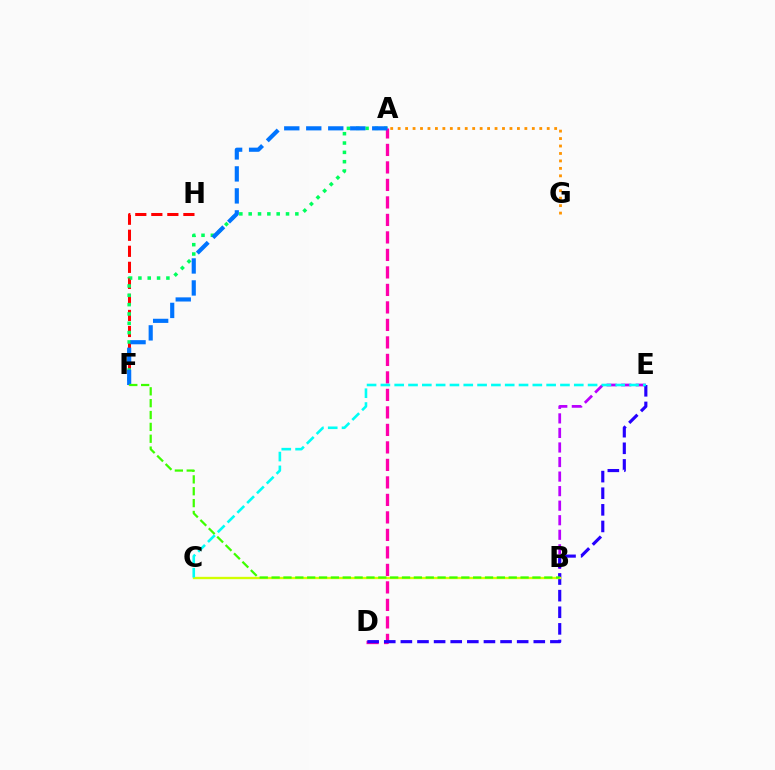{('F', 'H'): [{'color': '#ff0000', 'line_style': 'dashed', 'thickness': 2.18}], ('A', 'F'): [{'color': '#00ff5c', 'line_style': 'dotted', 'thickness': 2.54}, {'color': '#0074ff', 'line_style': 'dashed', 'thickness': 2.99}], ('B', 'E'): [{'color': '#b900ff', 'line_style': 'dashed', 'thickness': 1.98}], ('A', 'D'): [{'color': '#ff00ac', 'line_style': 'dashed', 'thickness': 2.38}], ('D', 'E'): [{'color': '#2500ff', 'line_style': 'dashed', 'thickness': 2.26}], ('B', 'C'): [{'color': '#d1ff00', 'line_style': 'solid', 'thickness': 1.68}], ('A', 'G'): [{'color': '#ff9400', 'line_style': 'dotted', 'thickness': 2.02}], ('C', 'E'): [{'color': '#00fff6', 'line_style': 'dashed', 'thickness': 1.88}], ('B', 'F'): [{'color': '#3dff00', 'line_style': 'dashed', 'thickness': 1.61}]}